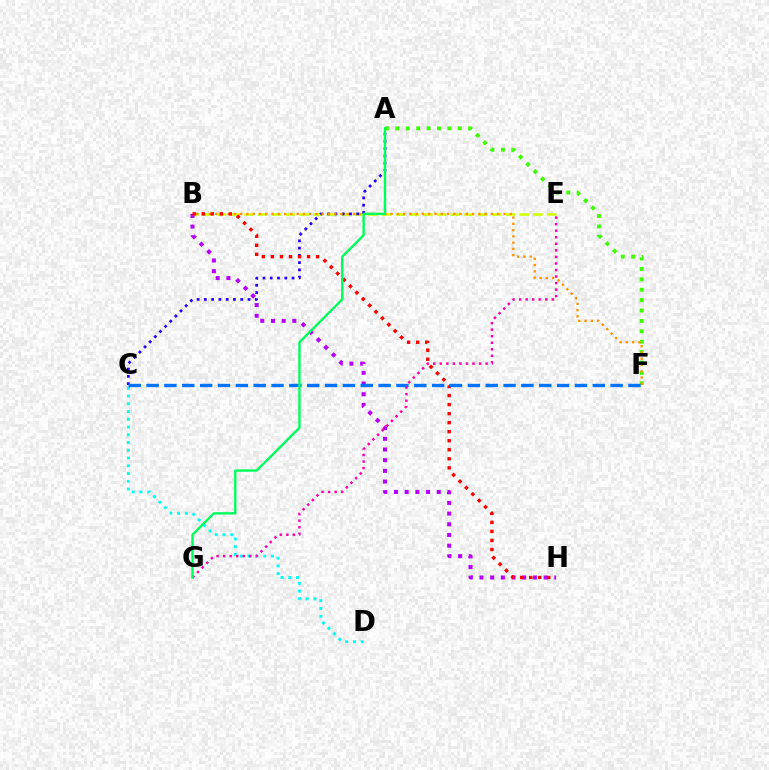{('C', 'D'): [{'color': '#00fff6', 'line_style': 'dotted', 'thickness': 2.11}], ('B', 'E'): [{'color': '#d1ff00', 'line_style': 'dashed', 'thickness': 1.87}], ('A', 'C'): [{'color': '#2500ff', 'line_style': 'dotted', 'thickness': 1.98}], ('B', 'H'): [{'color': '#b900ff', 'line_style': 'dotted', 'thickness': 2.9}, {'color': '#ff0000', 'line_style': 'dotted', 'thickness': 2.46}], ('A', 'F'): [{'color': '#3dff00', 'line_style': 'dotted', 'thickness': 2.82}], ('B', 'F'): [{'color': '#ff9400', 'line_style': 'dotted', 'thickness': 1.7}], ('C', 'F'): [{'color': '#0074ff', 'line_style': 'dashed', 'thickness': 2.42}], ('E', 'G'): [{'color': '#ff00ac', 'line_style': 'dotted', 'thickness': 1.78}], ('A', 'G'): [{'color': '#00ff5c', 'line_style': 'solid', 'thickness': 1.71}]}